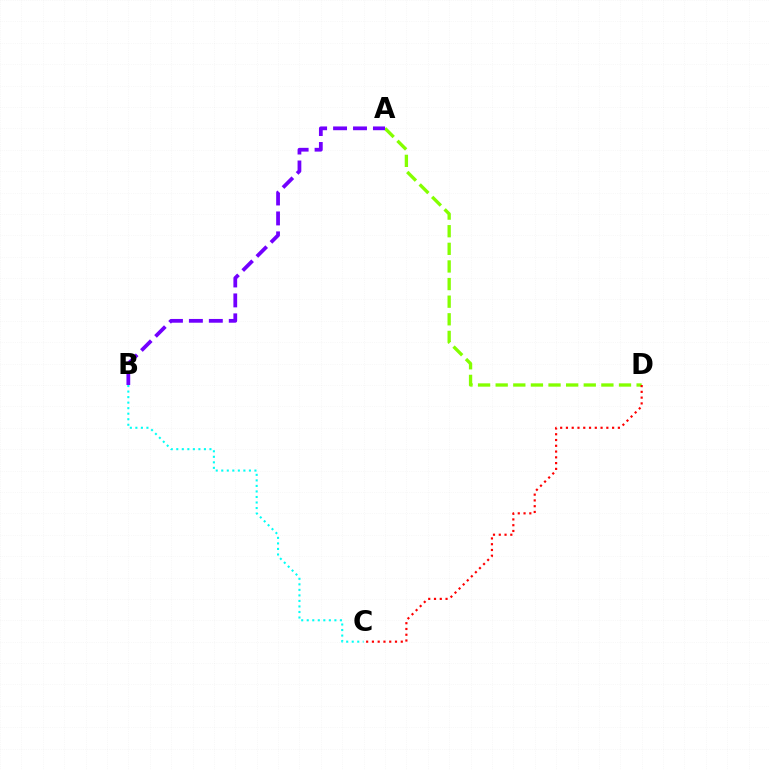{('A', 'D'): [{'color': '#84ff00', 'line_style': 'dashed', 'thickness': 2.39}], ('A', 'B'): [{'color': '#7200ff', 'line_style': 'dashed', 'thickness': 2.71}], ('B', 'C'): [{'color': '#00fff6', 'line_style': 'dotted', 'thickness': 1.5}], ('C', 'D'): [{'color': '#ff0000', 'line_style': 'dotted', 'thickness': 1.57}]}